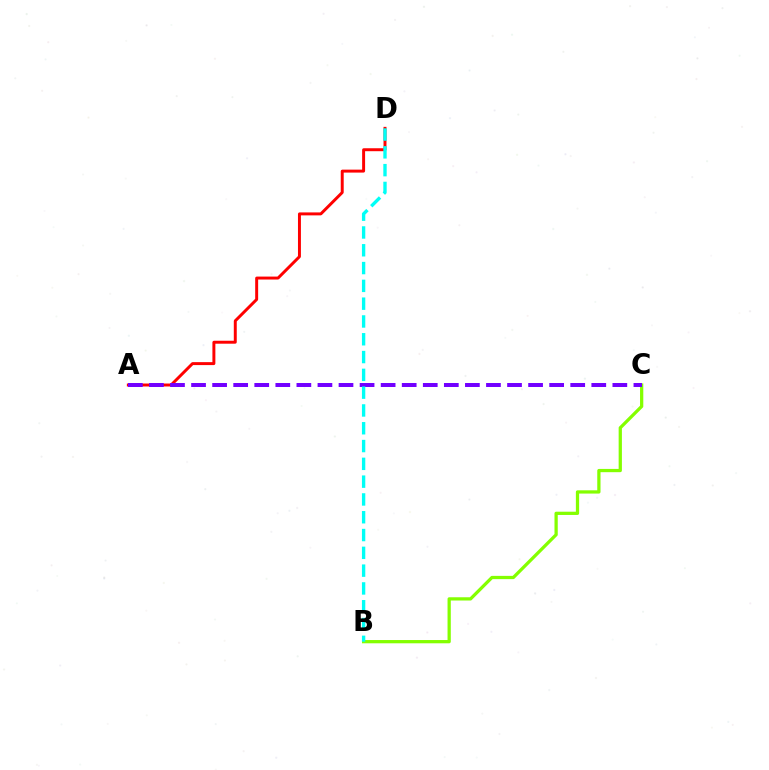{('A', 'D'): [{'color': '#ff0000', 'line_style': 'solid', 'thickness': 2.13}], ('B', 'C'): [{'color': '#84ff00', 'line_style': 'solid', 'thickness': 2.34}], ('A', 'C'): [{'color': '#7200ff', 'line_style': 'dashed', 'thickness': 2.86}], ('B', 'D'): [{'color': '#00fff6', 'line_style': 'dashed', 'thickness': 2.42}]}